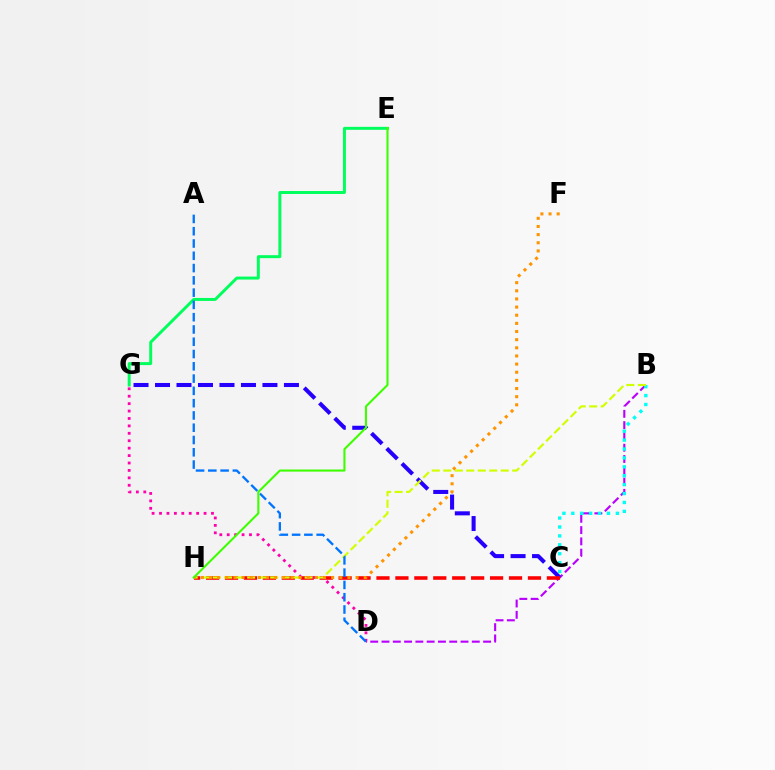{('B', 'D'): [{'color': '#b900ff', 'line_style': 'dashed', 'thickness': 1.53}], ('C', 'G'): [{'color': '#2500ff', 'line_style': 'dashed', 'thickness': 2.92}], ('C', 'H'): [{'color': '#ff0000', 'line_style': 'dashed', 'thickness': 2.57}], ('D', 'G'): [{'color': '#ff00ac', 'line_style': 'dotted', 'thickness': 2.02}], ('E', 'G'): [{'color': '#00ff5c', 'line_style': 'solid', 'thickness': 2.13}], ('B', 'C'): [{'color': '#00fff6', 'line_style': 'dotted', 'thickness': 2.42}], ('B', 'H'): [{'color': '#d1ff00', 'line_style': 'dashed', 'thickness': 1.56}], ('F', 'H'): [{'color': '#ff9400', 'line_style': 'dotted', 'thickness': 2.21}], ('A', 'D'): [{'color': '#0074ff', 'line_style': 'dashed', 'thickness': 1.67}], ('E', 'H'): [{'color': '#3dff00', 'line_style': 'solid', 'thickness': 1.51}]}